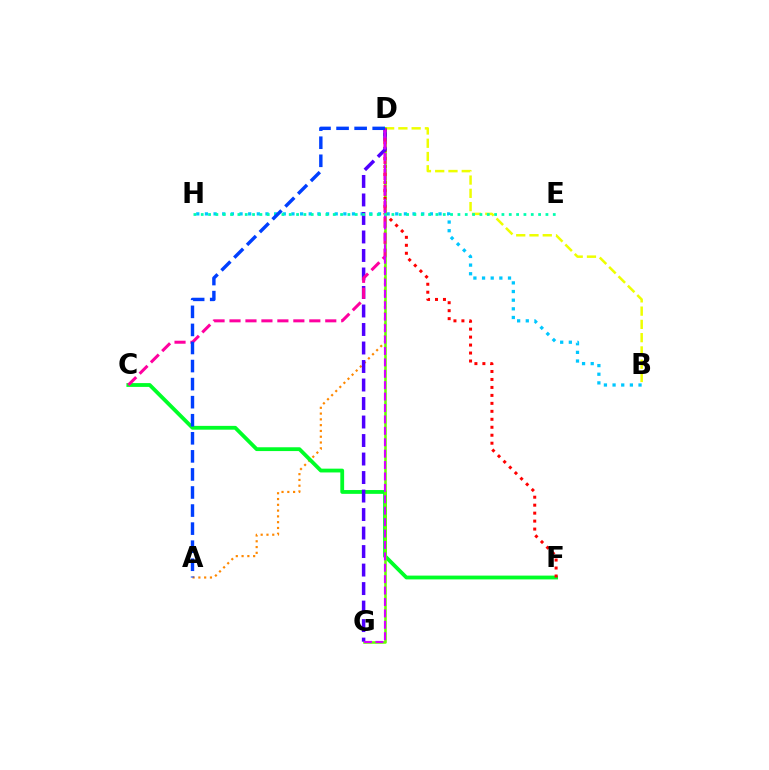{('A', 'D'): [{'color': '#ff8800', 'line_style': 'dotted', 'thickness': 1.57}, {'color': '#003fff', 'line_style': 'dashed', 'thickness': 2.45}], ('B', 'H'): [{'color': '#00c7ff', 'line_style': 'dotted', 'thickness': 2.35}], ('B', 'D'): [{'color': '#eeff00', 'line_style': 'dashed', 'thickness': 1.8}], ('C', 'F'): [{'color': '#00ff27', 'line_style': 'solid', 'thickness': 2.74}], ('D', 'G'): [{'color': '#66ff00', 'line_style': 'solid', 'thickness': 1.85}, {'color': '#4f00ff', 'line_style': 'dashed', 'thickness': 2.51}, {'color': '#d600ff', 'line_style': 'dashed', 'thickness': 1.55}], ('D', 'F'): [{'color': '#ff0000', 'line_style': 'dotted', 'thickness': 2.17}], ('C', 'D'): [{'color': '#ff00a0', 'line_style': 'dashed', 'thickness': 2.17}], ('E', 'H'): [{'color': '#00ffaf', 'line_style': 'dotted', 'thickness': 1.99}]}